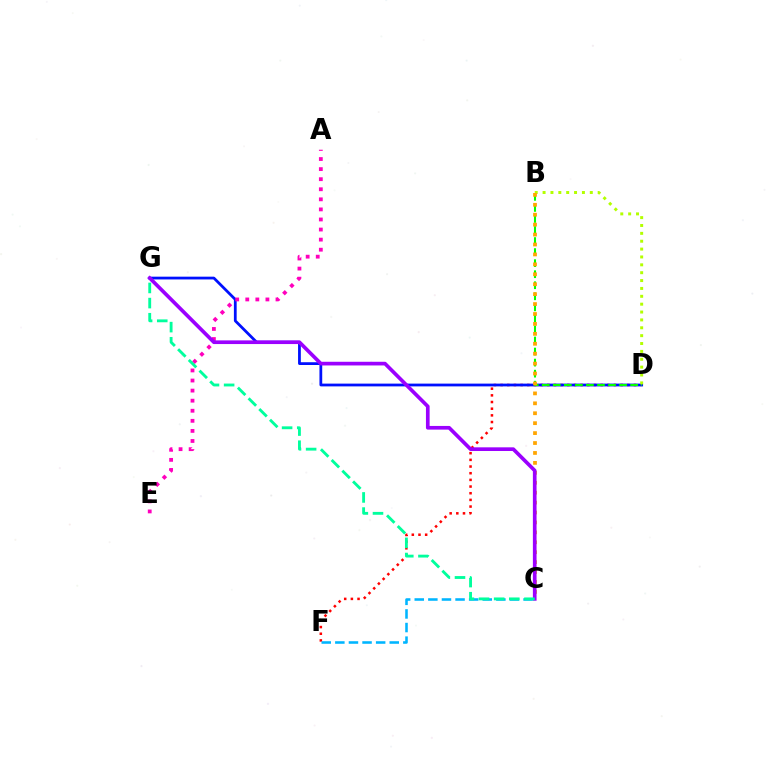{('D', 'F'): [{'color': '#ff0000', 'line_style': 'dotted', 'thickness': 1.81}], ('D', 'G'): [{'color': '#0010ff', 'line_style': 'solid', 'thickness': 1.99}], ('B', 'D'): [{'color': '#08ff00', 'line_style': 'dashed', 'thickness': 1.5}, {'color': '#b3ff00', 'line_style': 'dotted', 'thickness': 2.14}], ('B', 'C'): [{'color': '#ffa500', 'line_style': 'dotted', 'thickness': 2.7}], ('A', 'E'): [{'color': '#ff00bd', 'line_style': 'dotted', 'thickness': 2.74}], ('C', 'F'): [{'color': '#00b5ff', 'line_style': 'dashed', 'thickness': 1.85}], ('C', 'G'): [{'color': '#9b00ff', 'line_style': 'solid', 'thickness': 2.65}, {'color': '#00ff9d', 'line_style': 'dashed', 'thickness': 2.06}]}